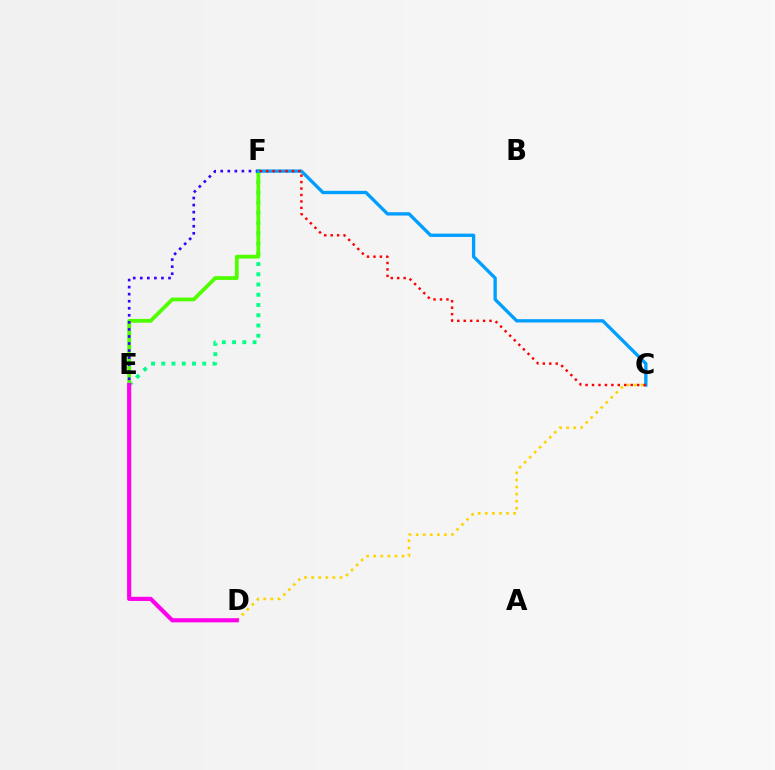{('E', 'F'): [{'color': '#00ff86', 'line_style': 'dotted', 'thickness': 2.78}, {'color': '#4fff00', 'line_style': 'solid', 'thickness': 2.72}, {'color': '#3700ff', 'line_style': 'dotted', 'thickness': 1.92}], ('C', 'D'): [{'color': '#ffd500', 'line_style': 'dotted', 'thickness': 1.93}], ('C', 'F'): [{'color': '#009eff', 'line_style': 'solid', 'thickness': 2.39}, {'color': '#ff0000', 'line_style': 'dotted', 'thickness': 1.75}], ('D', 'E'): [{'color': '#ff00ed', 'line_style': 'solid', 'thickness': 2.99}]}